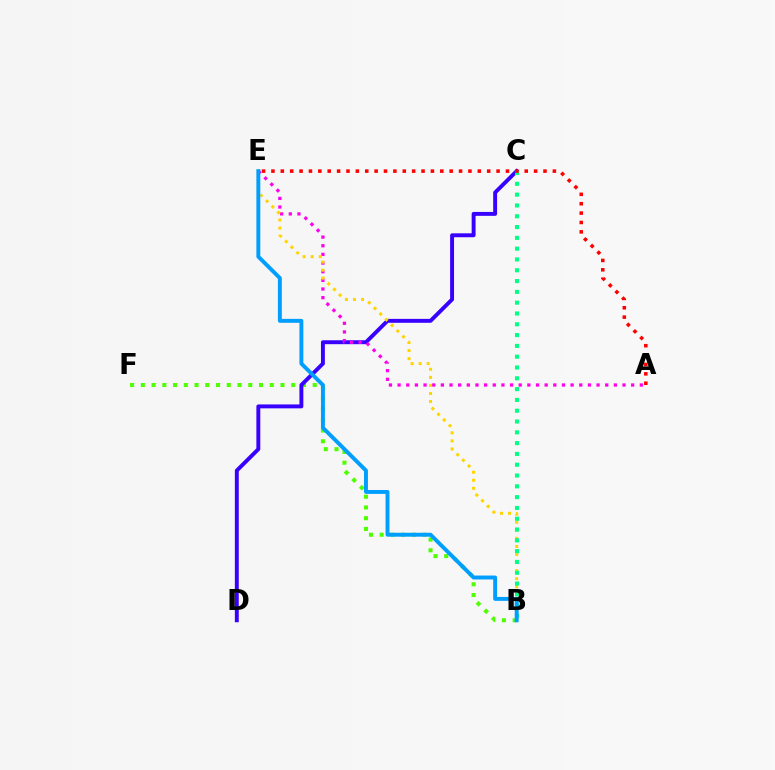{('B', 'F'): [{'color': '#4fff00', 'line_style': 'dotted', 'thickness': 2.92}], ('C', 'D'): [{'color': '#3700ff', 'line_style': 'solid', 'thickness': 2.82}], ('A', 'E'): [{'color': '#ff00ed', 'line_style': 'dotted', 'thickness': 2.35}, {'color': '#ff0000', 'line_style': 'dotted', 'thickness': 2.55}], ('B', 'E'): [{'color': '#ffd500', 'line_style': 'dotted', 'thickness': 2.19}, {'color': '#009eff', 'line_style': 'solid', 'thickness': 2.82}], ('B', 'C'): [{'color': '#00ff86', 'line_style': 'dotted', 'thickness': 2.94}]}